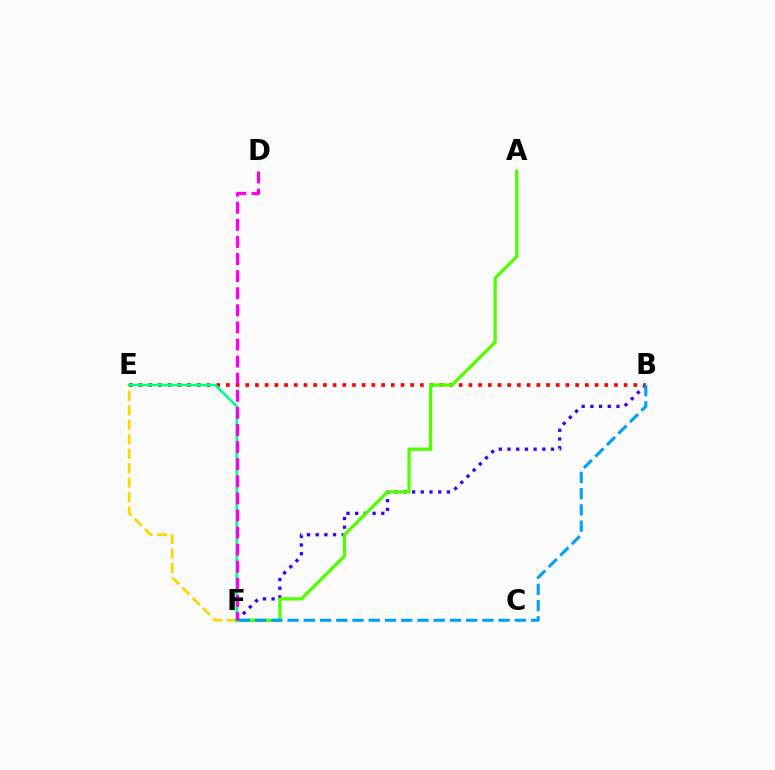{('B', 'F'): [{'color': '#3700ff', 'line_style': 'dotted', 'thickness': 2.36}, {'color': '#009eff', 'line_style': 'dashed', 'thickness': 2.21}], ('E', 'F'): [{'color': '#ffd500', 'line_style': 'dashed', 'thickness': 1.96}, {'color': '#00ff86', 'line_style': 'solid', 'thickness': 1.89}], ('B', 'E'): [{'color': '#ff0000', 'line_style': 'dotted', 'thickness': 2.64}], ('A', 'F'): [{'color': '#4fff00', 'line_style': 'solid', 'thickness': 2.34}], ('D', 'F'): [{'color': '#ff00ed', 'line_style': 'dashed', 'thickness': 2.32}]}